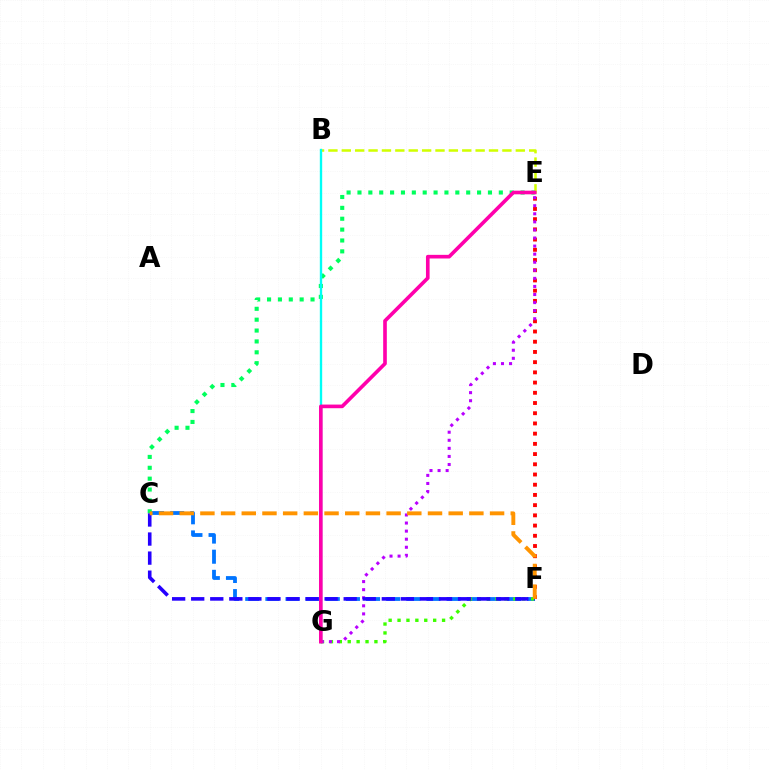{('B', 'E'): [{'color': '#d1ff00', 'line_style': 'dashed', 'thickness': 1.82}], ('E', 'F'): [{'color': '#ff0000', 'line_style': 'dotted', 'thickness': 2.78}], ('C', 'F'): [{'color': '#0074ff', 'line_style': 'dashed', 'thickness': 2.74}, {'color': '#2500ff', 'line_style': 'dashed', 'thickness': 2.59}, {'color': '#ff9400', 'line_style': 'dashed', 'thickness': 2.81}], ('F', 'G'): [{'color': '#3dff00', 'line_style': 'dotted', 'thickness': 2.42}], ('E', 'G'): [{'color': '#b900ff', 'line_style': 'dotted', 'thickness': 2.19}, {'color': '#ff00ac', 'line_style': 'solid', 'thickness': 2.62}], ('C', 'E'): [{'color': '#00ff5c', 'line_style': 'dotted', 'thickness': 2.95}], ('B', 'G'): [{'color': '#00fff6', 'line_style': 'solid', 'thickness': 1.7}]}